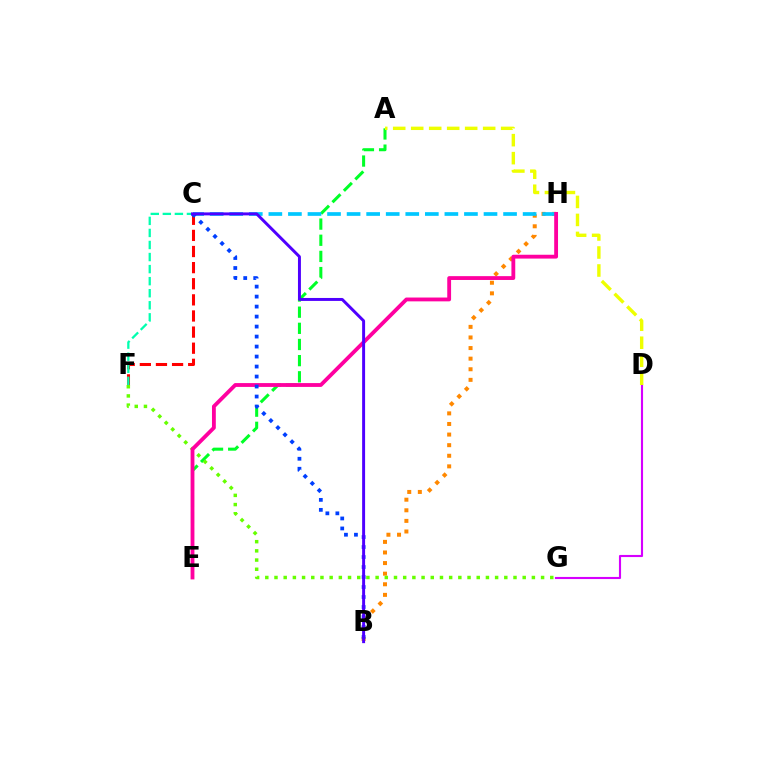{('A', 'E'): [{'color': '#00ff27', 'line_style': 'dashed', 'thickness': 2.19}], ('C', 'F'): [{'color': '#ff0000', 'line_style': 'dashed', 'thickness': 2.19}, {'color': '#00ffaf', 'line_style': 'dashed', 'thickness': 1.64}], ('B', 'H'): [{'color': '#ff8800', 'line_style': 'dotted', 'thickness': 2.88}], ('C', 'H'): [{'color': '#00c7ff', 'line_style': 'dashed', 'thickness': 2.66}], ('F', 'G'): [{'color': '#66ff00', 'line_style': 'dotted', 'thickness': 2.5}], ('D', 'G'): [{'color': '#d600ff', 'line_style': 'solid', 'thickness': 1.52}], ('E', 'H'): [{'color': '#ff00a0', 'line_style': 'solid', 'thickness': 2.76}], ('B', 'C'): [{'color': '#003fff', 'line_style': 'dotted', 'thickness': 2.72}, {'color': '#4f00ff', 'line_style': 'solid', 'thickness': 2.13}], ('A', 'D'): [{'color': '#eeff00', 'line_style': 'dashed', 'thickness': 2.44}]}